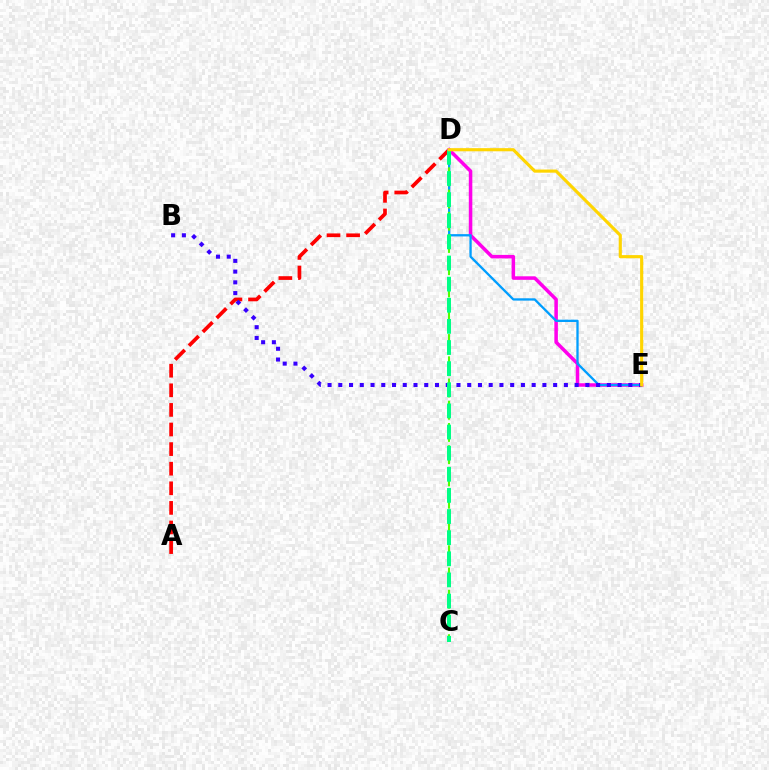{('A', 'D'): [{'color': '#ff0000', 'line_style': 'dashed', 'thickness': 2.66}], ('D', 'E'): [{'color': '#ff00ed', 'line_style': 'solid', 'thickness': 2.53}, {'color': '#009eff', 'line_style': 'solid', 'thickness': 1.66}, {'color': '#ffd500', 'line_style': 'solid', 'thickness': 2.26}], ('C', 'D'): [{'color': '#4fff00', 'line_style': 'dashed', 'thickness': 1.51}, {'color': '#00ff86', 'line_style': 'dashed', 'thickness': 2.87}], ('B', 'E'): [{'color': '#3700ff', 'line_style': 'dotted', 'thickness': 2.92}]}